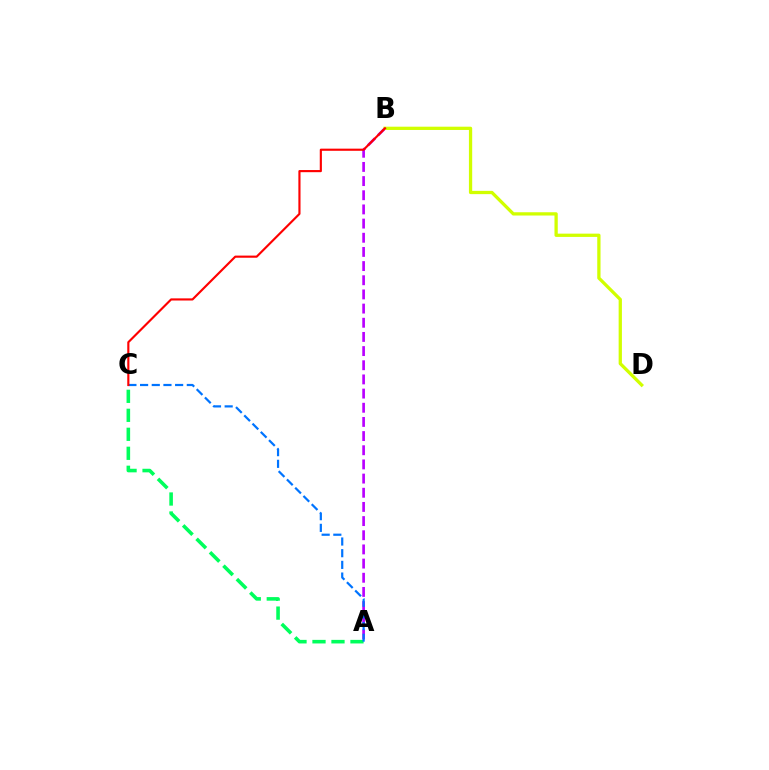{('A', 'B'): [{'color': '#b900ff', 'line_style': 'dashed', 'thickness': 1.92}], ('A', 'C'): [{'color': '#00ff5c', 'line_style': 'dashed', 'thickness': 2.58}, {'color': '#0074ff', 'line_style': 'dashed', 'thickness': 1.59}], ('B', 'D'): [{'color': '#d1ff00', 'line_style': 'solid', 'thickness': 2.36}], ('B', 'C'): [{'color': '#ff0000', 'line_style': 'solid', 'thickness': 1.54}]}